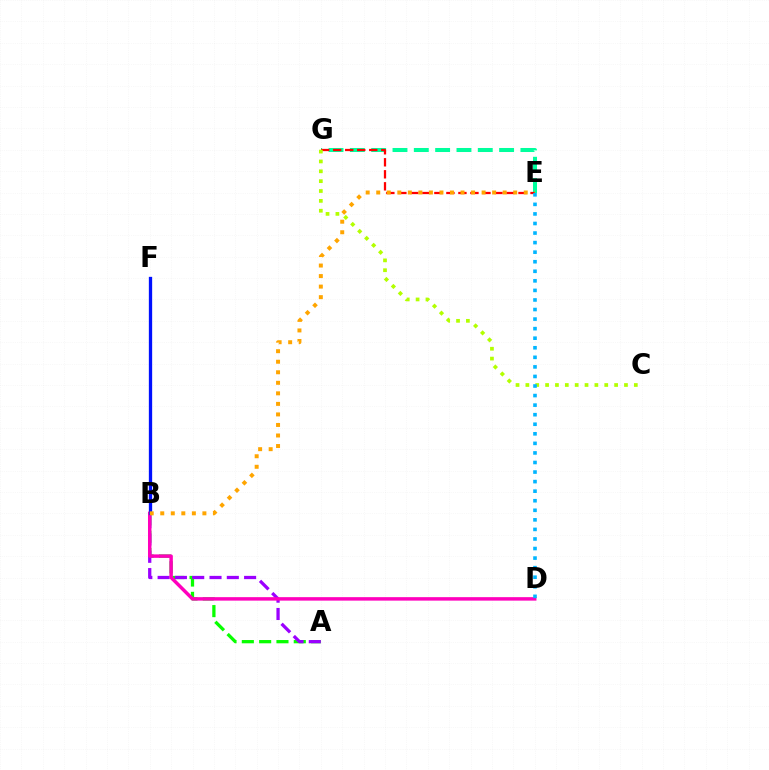{('A', 'B'): [{'color': '#08ff00', 'line_style': 'dashed', 'thickness': 2.35}, {'color': '#9b00ff', 'line_style': 'dashed', 'thickness': 2.35}], ('E', 'G'): [{'color': '#00ff9d', 'line_style': 'dashed', 'thickness': 2.9}, {'color': '#ff0000', 'line_style': 'dashed', 'thickness': 1.63}], ('B', 'D'): [{'color': '#ff00bd', 'line_style': 'solid', 'thickness': 2.5}], ('C', 'G'): [{'color': '#b3ff00', 'line_style': 'dotted', 'thickness': 2.68}], ('B', 'F'): [{'color': '#0010ff', 'line_style': 'solid', 'thickness': 2.38}], ('B', 'E'): [{'color': '#ffa500', 'line_style': 'dotted', 'thickness': 2.86}], ('D', 'E'): [{'color': '#00b5ff', 'line_style': 'dotted', 'thickness': 2.6}]}